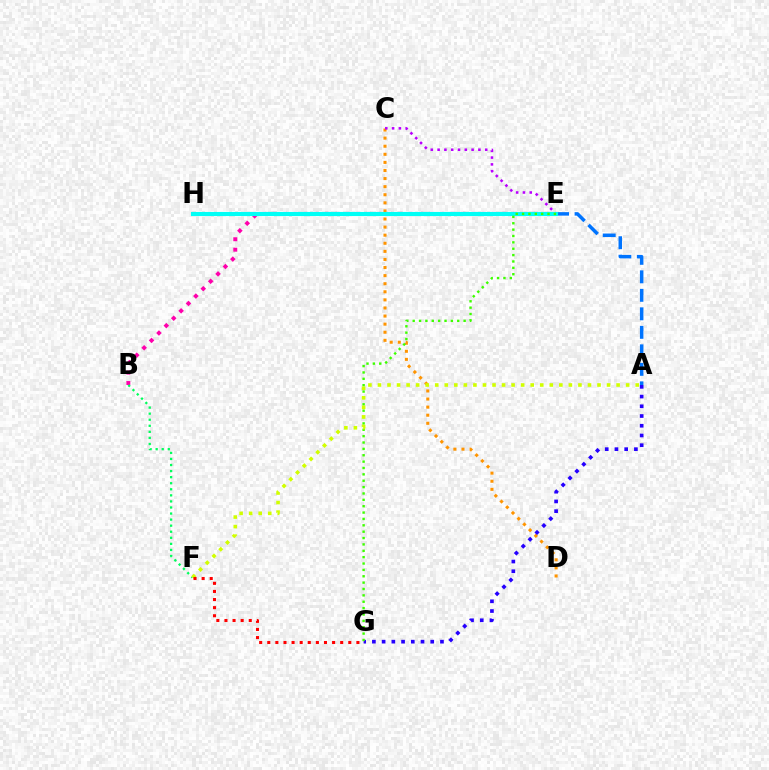{('C', 'D'): [{'color': '#ff9400', 'line_style': 'dotted', 'thickness': 2.2}], ('A', 'G'): [{'color': '#2500ff', 'line_style': 'dotted', 'thickness': 2.64}], ('B', 'E'): [{'color': '#ff00ac', 'line_style': 'dotted', 'thickness': 2.84}], ('A', 'E'): [{'color': '#0074ff', 'line_style': 'dashed', 'thickness': 2.51}], ('C', 'E'): [{'color': '#b900ff', 'line_style': 'dotted', 'thickness': 1.85}], ('B', 'F'): [{'color': '#00ff5c', 'line_style': 'dotted', 'thickness': 1.65}], ('E', 'H'): [{'color': '#00fff6', 'line_style': 'solid', 'thickness': 2.96}], ('E', 'G'): [{'color': '#3dff00', 'line_style': 'dotted', 'thickness': 1.73}], ('A', 'F'): [{'color': '#d1ff00', 'line_style': 'dotted', 'thickness': 2.59}], ('F', 'G'): [{'color': '#ff0000', 'line_style': 'dotted', 'thickness': 2.2}]}